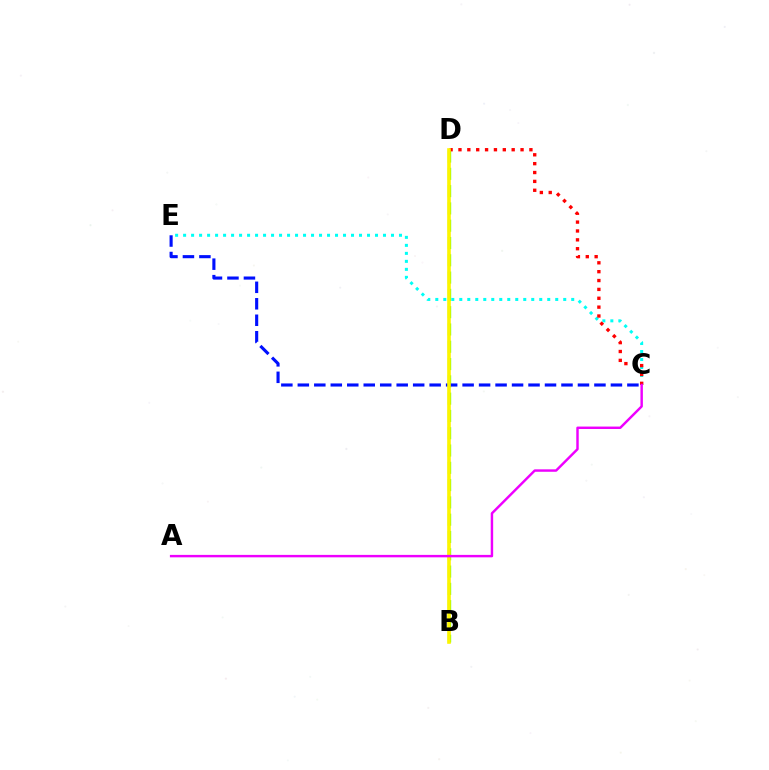{('B', 'D'): [{'color': '#08ff00', 'line_style': 'dashed', 'thickness': 2.35}, {'color': '#fcf500', 'line_style': 'solid', 'thickness': 2.6}], ('C', 'E'): [{'color': '#00fff6', 'line_style': 'dotted', 'thickness': 2.17}, {'color': '#0010ff', 'line_style': 'dashed', 'thickness': 2.24}], ('C', 'D'): [{'color': '#ff0000', 'line_style': 'dotted', 'thickness': 2.41}], ('A', 'C'): [{'color': '#ee00ff', 'line_style': 'solid', 'thickness': 1.76}]}